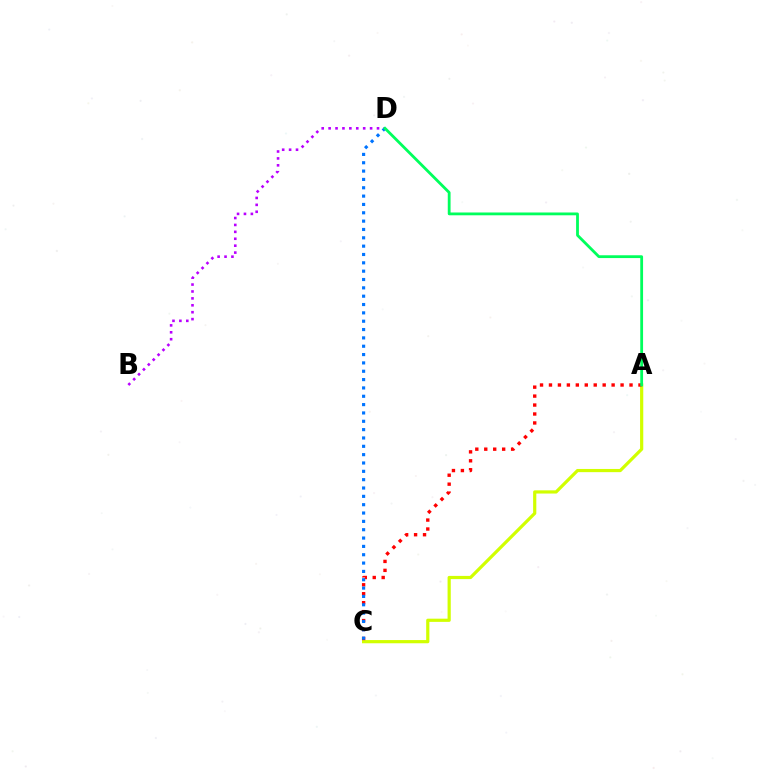{('B', 'D'): [{'color': '#b900ff', 'line_style': 'dotted', 'thickness': 1.88}], ('A', 'C'): [{'color': '#d1ff00', 'line_style': 'solid', 'thickness': 2.3}, {'color': '#ff0000', 'line_style': 'dotted', 'thickness': 2.43}], ('C', 'D'): [{'color': '#0074ff', 'line_style': 'dotted', 'thickness': 2.27}], ('A', 'D'): [{'color': '#00ff5c', 'line_style': 'solid', 'thickness': 2.02}]}